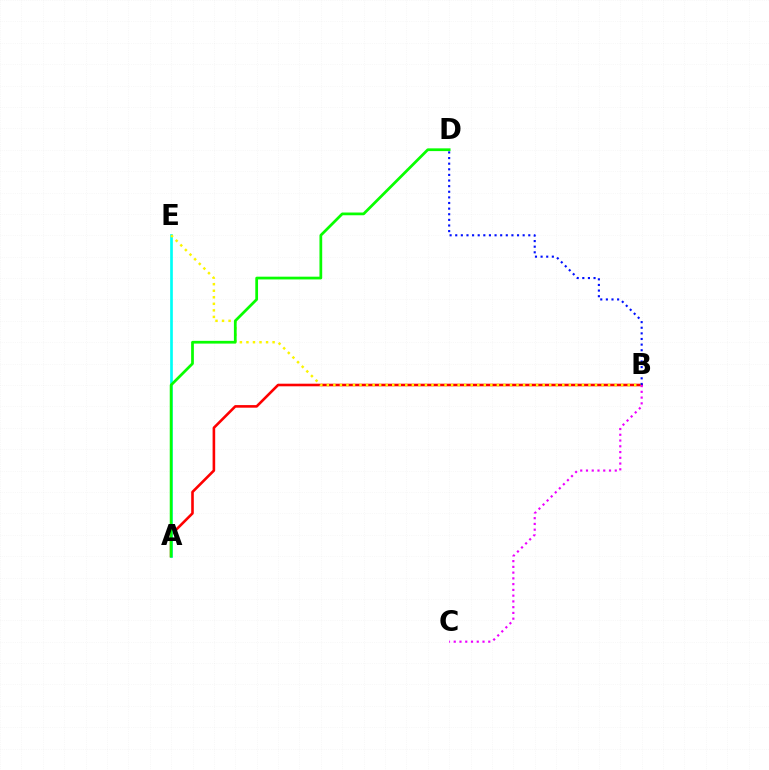{('A', 'B'): [{'color': '#ff0000', 'line_style': 'solid', 'thickness': 1.87}], ('A', 'E'): [{'color': '#00fff6', 'line_style': 'solid', 'thickness': 1.93}], ('B', 'E'): [{'color': '#fcf500', 'line_style': 'dotted', 'thickness': 1.78}], ('A', 'D'): [{'color': '#08ff00', 'line_style': 'solid', 'thickness': 1.97}], ('B', 'C'): [{'color': '#ee00ff', 'line_style': 'dotted', 'thickness': 1.56}], ('B', 'D'): [{'color': '#0010ff', 'line_style': 'dotted', 'thickness': 1.53}]}